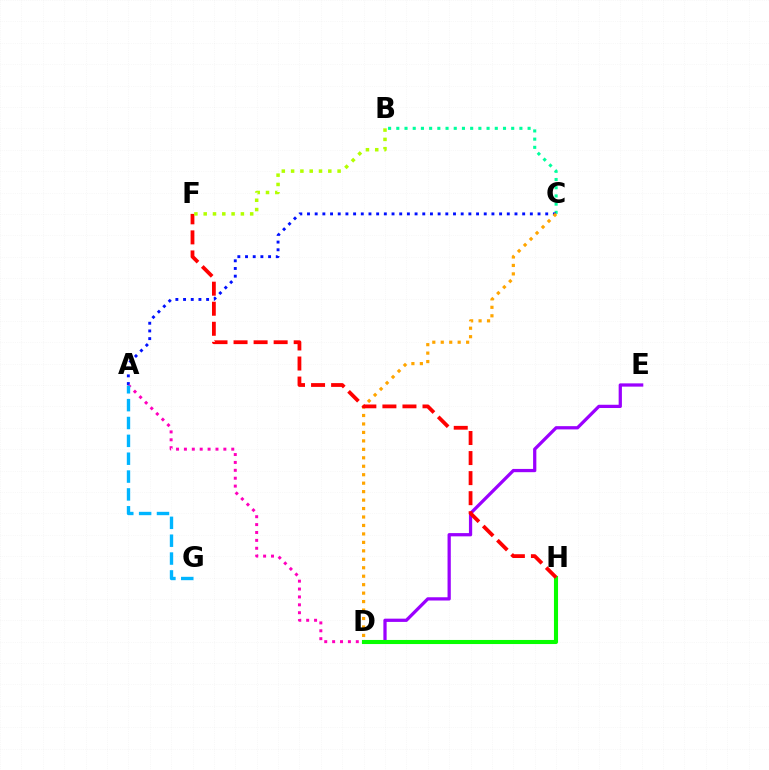{('D', 'E'): [{'color': '#9b00ff', 'line_style': 'solid', 'thickness': 2.34}], ('D', 'H'): [{'color': '#08ff00', 'line_style': 'solid', 'thickness': 2.94}], ('B', 'C'): [{'color': '#00ff9d', 'line_style': 'dotted', 'thickness': 2.23}], ('A', 'C'): [{'color': '#0010ff', 'line_style': 'dotted', 'thickness': 2.09}], ('A', 'D'): [{'color': '#ff00bd', 'line_style': 'dotted', 'thickness': 2.14}], ('A', 'G'): [{'color': '#00b5ff', 'line_style': 'dashed', 'thickness': 2.43}], ('C', 'D'): [{'color': '#ffa500', 'line_style': 'dotted', 'thickness': 2.3}], ('F', 'H'): [{'color': '#ff0000', 'line_style': 'dashed', 'thickness': 2.72}], ('B', 'F'): [{'color': '#b3ff00', 'line_style': 'dotted', 'thickness': 2.53}]}